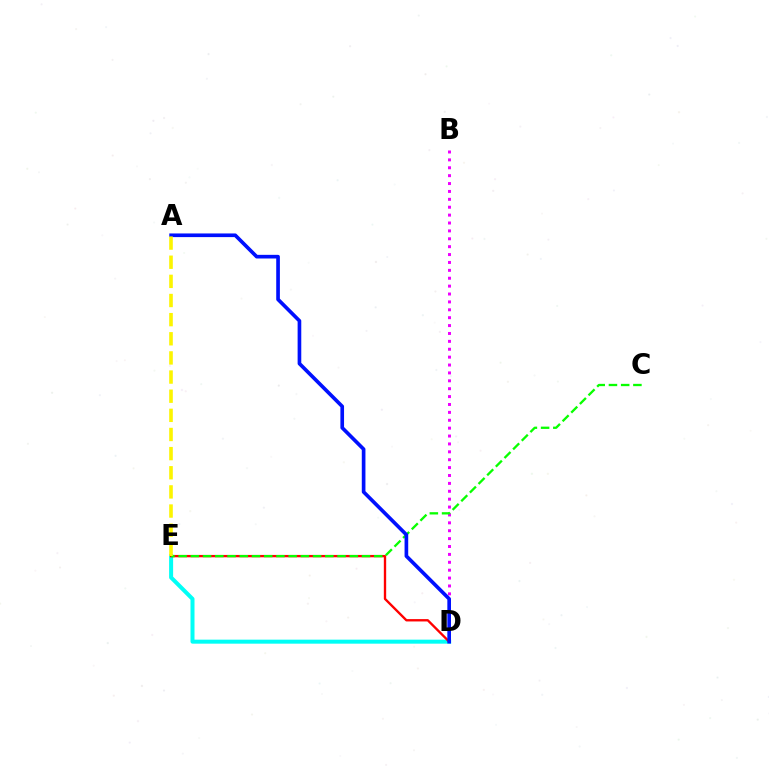{('B', 'D'): [{'color': '#ee00ff', 'line_style': 'dotted', 'thickness': 2.14}], ('D', 'E'): [{'color': '#00fff6', 'line_style': 'solid', 'thickness': 2.89}, {'color': '#ff0000', 'line_style': 'solid', 'thickness': 1.69}], ('C', 'E'): [{'color': '#08ff00', 'line_style': 'dashed', 'thickness': 1.66}], ('A', 'D'): [{'color': '#0010ff', 'line_style': 'solid', 'thickness': 2.63}], ('A', 'E'): [{'color': '#fcf500', 'line_style': 'dashed', 'thickness': 2.6}]}